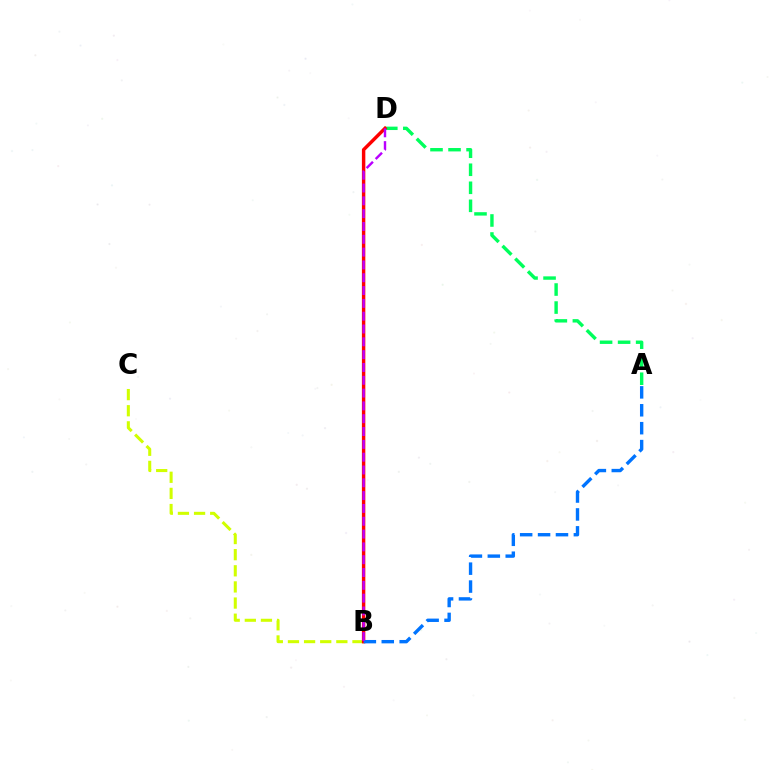{('A', 'D'): [{'color': '#00ff5c', 'line_style': 'dashed', 'thickness': 2.45}], ('B', 'C'): [{'color': '#d1ff00', 'line_style': 'dashed', 'thickness': 2.19}], ('B', 'D'): [{'color': '#ff0000', 'line_style': 'solid', 'thickness': 2.47}, {'color': '#b900ff', 'line_style': 'dashed', 'thickness': 1.74}], ('A', 'B'): [{'color': '#0074ff', 'line_style': 'dashed', 'thickness': 2.43}]}